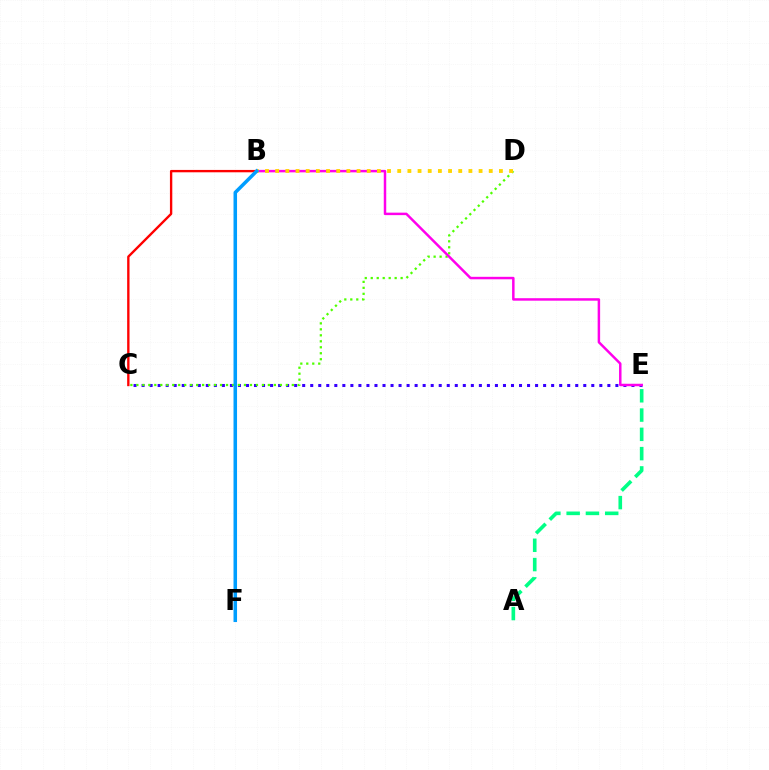{('C', 'E'): [{'color': '#3700ff', 'line_style': 'dotted', 'thickness': 2.18}], ('A', 'E'): [{'color': '#00ff86', 'line_style': 'dashed', 'thickness': 2.62}], ('C', 'D'): [{'color': '#4fff00', 'line_style': 'dotted', 'thickness': 1.62}], ('B', 'E'): [{'color': '#ff00ed', 'line_style': 'solid', 'thickness': 1.78}], ('B', 'C'): [{'color': '#ff0000', 'line_style': 'solid', 'thickness': 1.7}], ('B', 'D'): [{'color': '#ffd500', 'line_style': 'dotted', 'thickness': 2.76}], ('B', 'F'): [{'color': '#009eff', 'line_style': 'solid', 'thickness': 2.54}]}